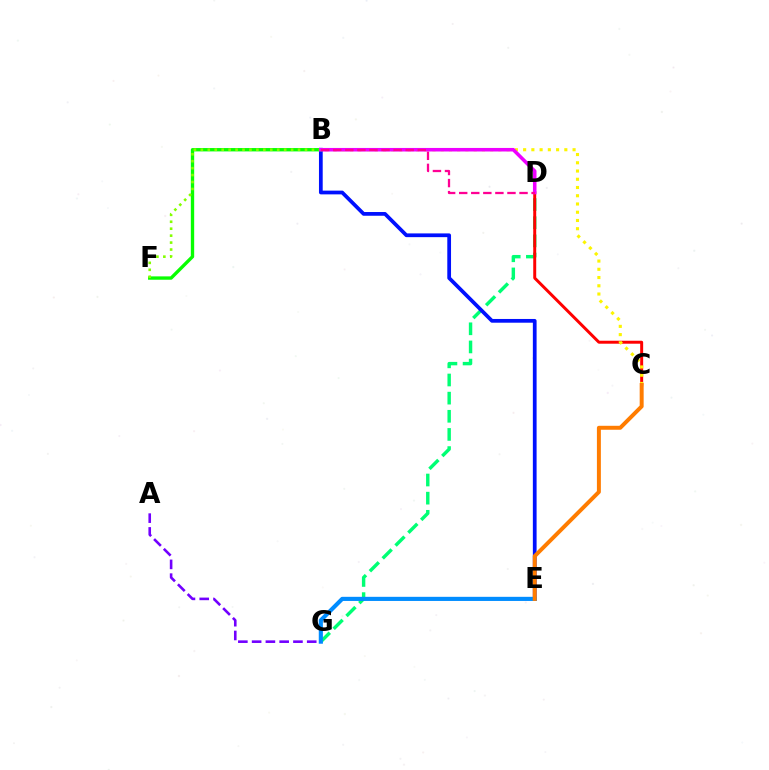{('D', 'G'): [{'color': '#00ff74', 'line_style': 'dashed', 'thickness': 2.47}], ('C', 'D'): [{'color': '#ff0000', 'line_style': 'solid', 'thickness': 2.14}], ('B', 'C'): [{'color': '#fcf500', 'line_style': 'dotted', 'thickness': 2.24}], ('B', 'E'): [{'color': '#0010ff', 'line_style': 'solid', 'thickness': 2.69}], ('E', 'G'): [{'color': '#00fff6', 'line_style': 'dotted', 'thickness': 1.59}, {'color': '#008cff', 'line_style': 'solid', 'thickness': 2.97}], ('B', 'F'): [{'color': '#08ff00', 'line_style': 'solid', 'thickness': 2.41}, {'color': '#84ff00', 'line_style': 'dotted', 'thickness': 1.89}], ('C', 'E'): [{'color': '#ff7c00', 'line_style': 'solid', 'thickness': 2.85}], ('B', 'D'): [{'color': '#ee00ff', 'line_style': 'solid', 'thickness': 2.56}, {'color': '#ff0094', 'line_style': 'dashed', 'thickness': 1.64}], ('A', 'G'): [{'color': '#7200ff', 'line_style': 'dashed', 'thickness': 1.87}]}